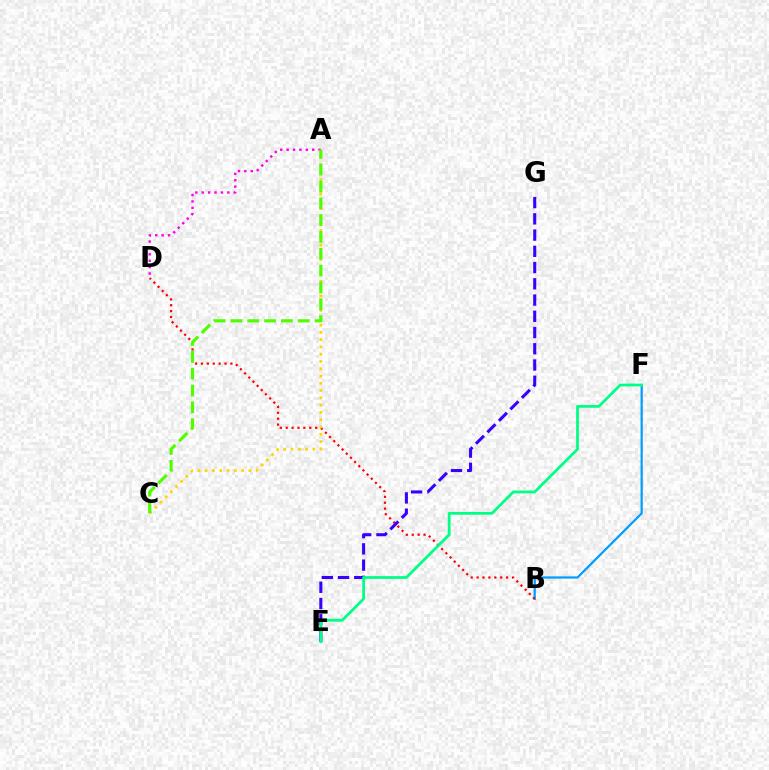{('A', 'D'): [{'color': '#ff00ed', 'line_style': 'dotted', 'thickness': 1.74}], ('B', 'F'): [{'color': '#009eff', 'line_style': 'solid', 'thickness': 1.61}], ('B', 'D'): [{'color': '#ff0000', 'line_style': 'dotted', 'thickness': 1.6}], ('E', 'G'): [{'color': '#3700ff', 'line_style': 'dashed', 'thickness': 2.21}], ('A', 'C'): [{'color': '#ffd500', 'line_style': 'dotted', 'thickness': 1.98}, {'color': '#4fff00', 'line_style': 'dashed', 'thickness': 2.29}], ('E', 'F'): [{'color': '#00ff86', 'line_style': 'solid', 'thickness': 2.0}]}